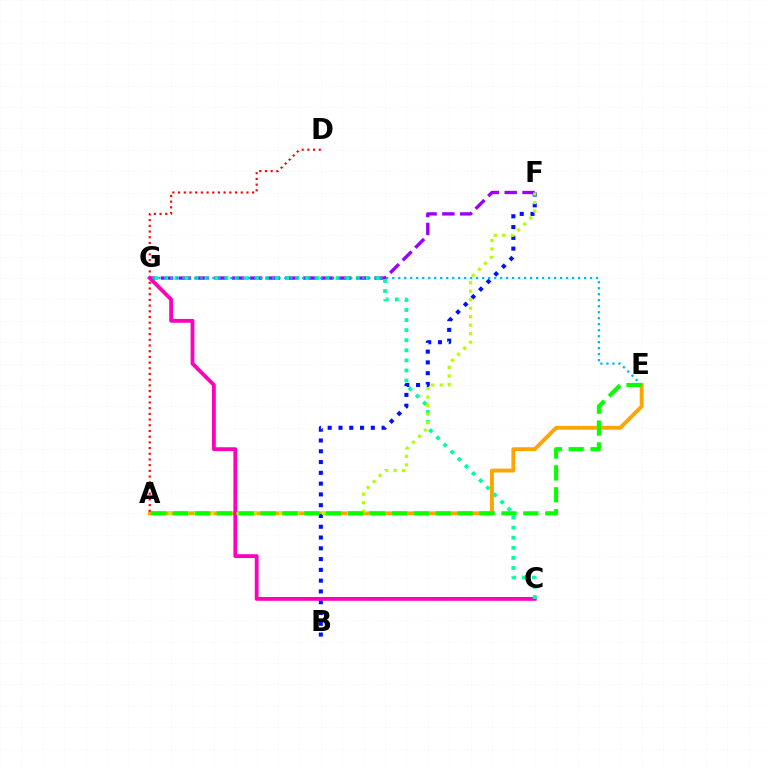{('A', 'E'): [{'color': '#ffa500', 'line_style': 'solid', 'thickness': 2.79}, {'color': '#08ff00', 'line_style': 'dashed', 'thickness': 2.97}], ('A', 'D'): [{'color': '#ff0000', 'line_style': 'dotted', 'thickness': 1.55}], ('F', 'G'): [{'color': '#9b00ff', 'line_style': 'dashed', 'thickness': 2.42}], ('B', 'F'): [{'color': '#0010ff', 'line_style': 'dotted', 'thickness': 2.93}], ('C', 'G'): [{'color': '#ff00bd', 'line_style': 'solid', 'thickness': 2.75}, {'color': '#00ff9d', 'line_style': 'dotted', 'thickness': 2.74}], ('A', 'F'): [{'color': '#b3ff00', 'line_style': 'dotted', 'thickness': 2.31}], ('E', 'G'): [{'color': '#00b5ff', 'line_style': 'dotted', 'thickness': 1.63}]}